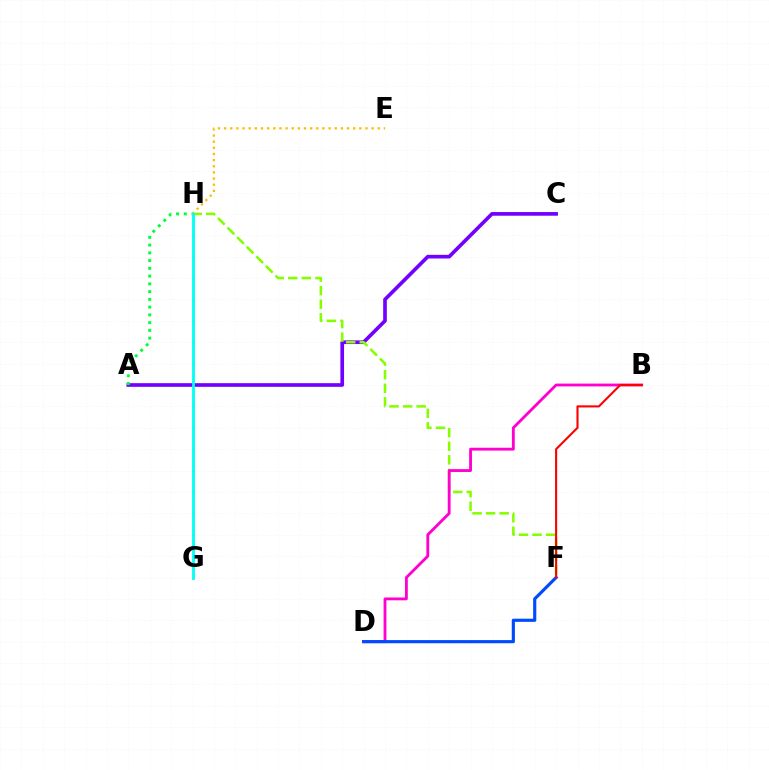{('A', 'C'): [{'color': '#7200ff', 'line_style': 'solid', 'thickness': 2.64}], ('E', 'H'): [{'color': '#ffbd00', 'line_style': 'dotted', 'thickness': 1.67}], ('F', 'H'): [{'color': '#84ff00', 'line_style': 'dashed', 'thickness': 1.84}], ('B', 'D'): [{'color': '#ff00cf', 'line_style': 'solid', 'thickness': 2.04}], ('D', 'F'): [{'color': '#004bff', 'line_style': 'solid', 'thickness': 2.27}], ('B', 'F'): [{'color': '#ff0000', 'line_style': 'solid', 'thickness': 1.51}], ('A', 'H'): [{'color': '#00ff39', 'line_style': 'dotted', 'thickness': 2.11}], ('G', 'H'): [{'color': '#00fff6', 'line_style': 'solid', 'thickness': 2.04}]}